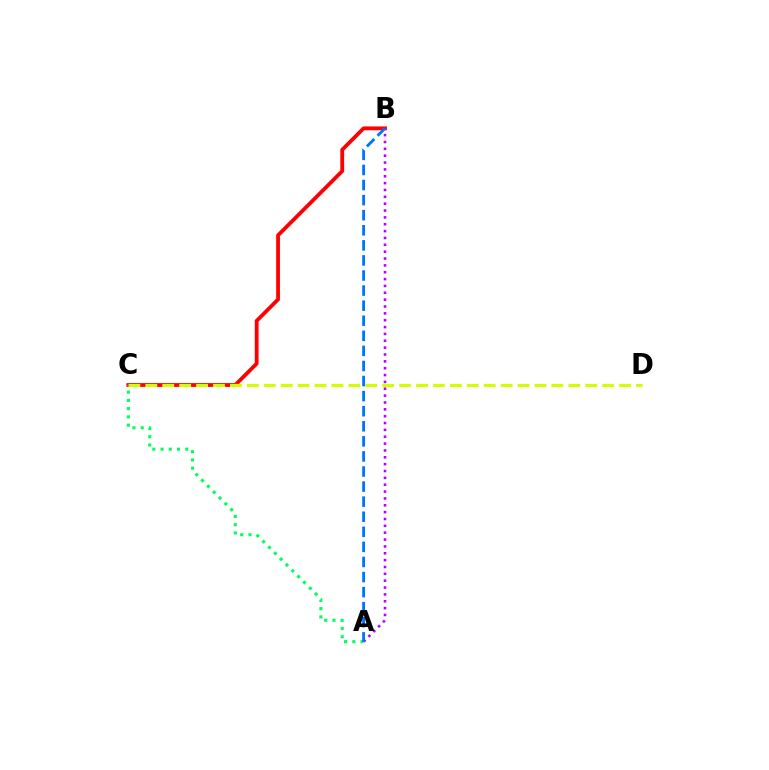{('B', 'C'): [{'color': '#ff0000', 'line_style': 'solid', 'thickness': 2.74}], ('C', 'D'): [{'color': '#d1ff00', 'line_style': 'dashed', 'thickness': 2.3}], ('A', 'C'): [{'color': '#00ff5c', 'line_style': 'dotted', 'thickness': 2.24}], ('A', 'B'): [{'color': '#b900ff', 'line_style': 'dotted', 'thickness': 1.86}, {'color': '#0074ff', 'line_style': 'dashed', 'thickness': 2.05}]}